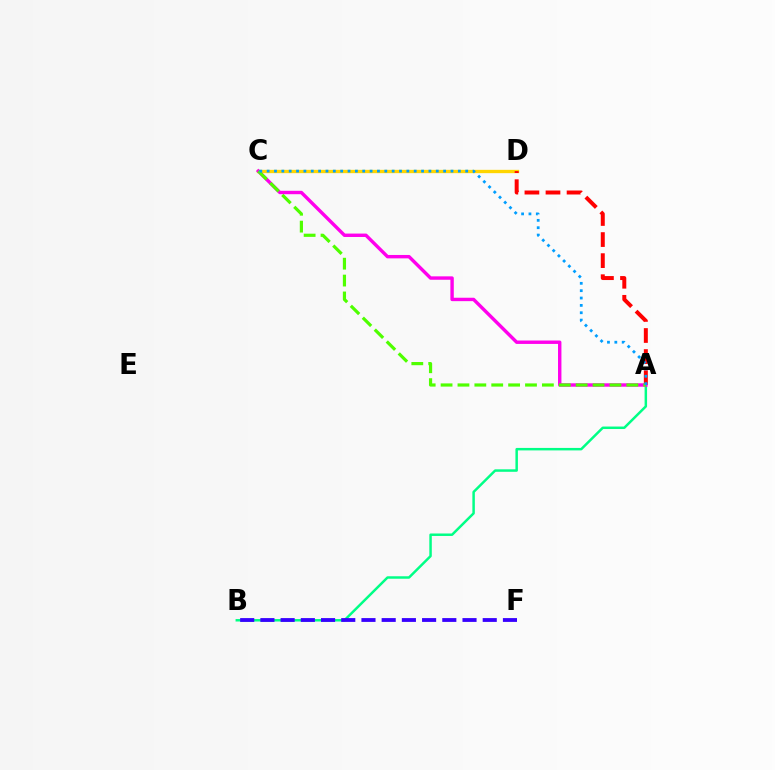{('C', 'D'): [{'color': '#ffd500', 'line_style': 'solid', 'thickness': 2.39}], ('A', 'B'): [{'color': '#00ff86', 'line_style': 'solid', 'thickness': 1.78}], ('A', 'D'): [{'color': '#ff0000', 'line_style': 'dashed', 'thickness': 2.86}], ('B', 'F'): [{'color': '#3700ff', 'line_style': 'dashed', 'thickness': 2.75}], ('A', 'C'): [{'color': '#ff00ed', 'line_style': 'solid', 'thickness': 2.45}, {'color': '#4fff00', 'line_style': 'dashed', 'thickness': 2.29}, {'color': '#009eff', 'line_style': 'dotted', 'thickness': 2.0}]}